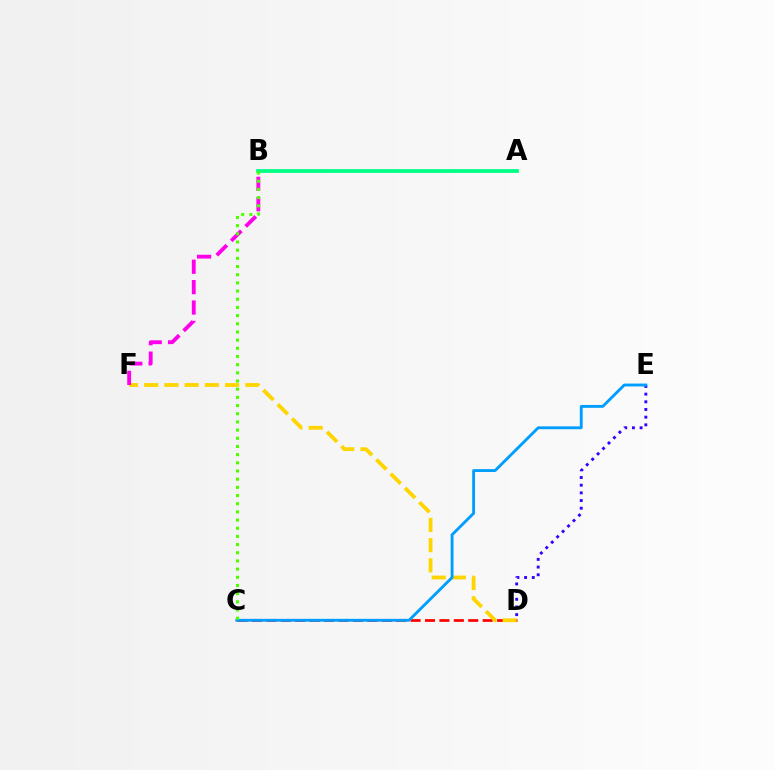{('C', 'D'): [{'color': '#ff0000', 'line_style': 'dashed', 'thickness': 1.96}], ('A', 'B'): [{'color': '#00ff86', 'line_style': 'solid', 'thickness': 2.72}], ('D', 'F'): [{'color': '#ffd500', 'line_style': 'dashed', 'thickness': 2.75}], ('D', 'E'): [{'color': '#3700ff', 'line_style': 'dotted', 'thickness': 2.09}], ('B', 'F'): [{'color': '#ff00ed', 'line_style': 'dashed', 'thickness': 2.77}], ('C', 'E'): [{'color': '#009eff', 'line_style': 'solid', 'thickness': 2.06}], ('B', 'C'): [{'color': '#4fff00', 'line_style': 'dotted', 'thickness': 2.22}]}